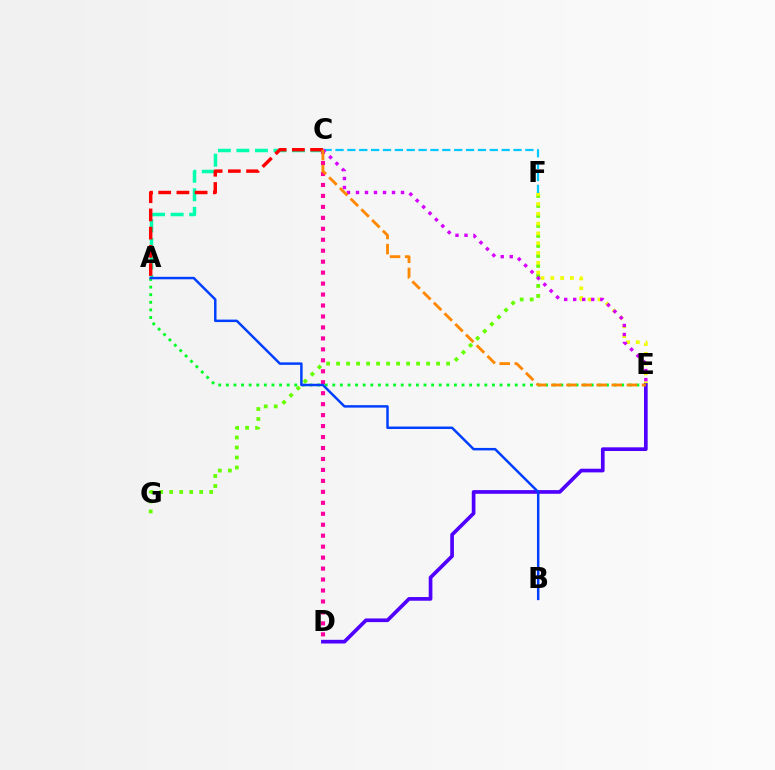{('F', 'G'): [{'color': '#66ff00', 'line_style': 'dotted', 'thickness': 2.72}], ('A', 'C'): [{'color': '#00ffaf', 'line_style': 'dashed', 'thickness': 2.52}, {'color': '#ff0000', 'line_style': 'dashed', 'thickness': 2.47}], ('E', 'F'): [{'color': '#eeff00', 'line_style': 'dotted', 'thickness': 2.66}], ('C', 'D'): [{'color': '#ff00a0', 'line_style': 'dotted', 'thickness': 2.98}], ('A', 'E'): [{'color': '#00ff27', 'line_style': 'dotted', 'thickness': 2.07}], ('C', 'F'): [{'color': '#00c7ff', 'line_style': 'dashed', 'thickness': 1.61}], ('D', 'E'): [{'color': '#4f00ff', 'line_style': 'solid', 'thickness': 2.65}], ('C', 'E'): [{'color': '#d600ff', 'line_style': 'dotted', 'thickness': 2.45}, {'color': '#ff8800', 'line_style': 'dashed', 'thickness': 2.05}], ('A', 'B'): [{'color': '#003fff', 'line_style': 'solid', 'thickness': 1.78}]}